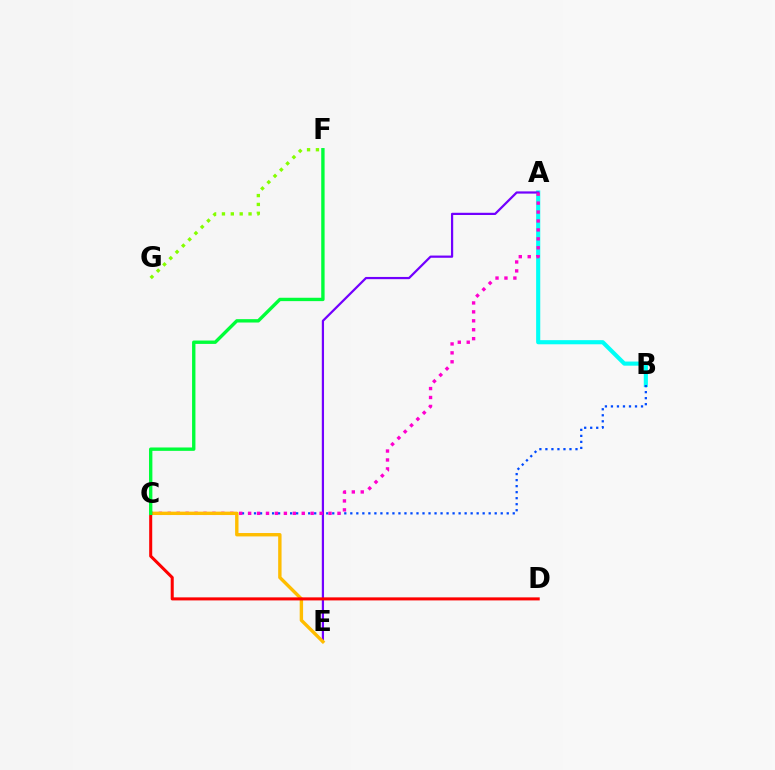{('A', 'B'): [{'color': '#00fff6', 'line_style': 'solid', 'thickness': 2.97}], ('F', 'G'): [{'color': '#84ff00', 'line_style': 'dotted', 'thickness': 2.41}], ('B', 'C'): [{'color': '#004bff', 'line_style': 'dotted', 'thickness': 1.63}], ('A', 'E'): [{'color': '#7200ff', 'line_style': 'solid', 'thickness': 1.6}], ('A', 'C'): [{'color': '#ff00cf', 'line_style': 'dotted', 'thickness': 2.43}], ('C', 'E'): [{'color': '#ffbd00', 'line_style': 'solid', 'thickness': 2.44}], ('C', 'D'): [{'color': '#ff0000', 'line_style': 'solid', 'thickness': 2.19}], ('C', 'F'): [{'color': '#00ff39', 'line_style': 'solid', 'thickness': 2.43}]}